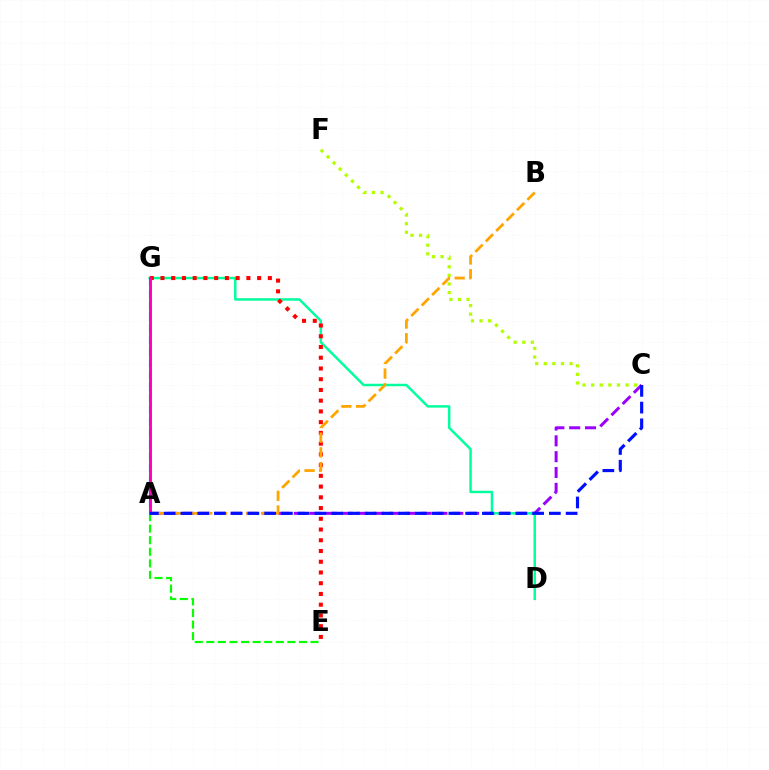{('A', 'G'): [{'color': '#00b5ff', 'line_style': 'dashed', 'thickness': 1.58}, {'color': '#ff00bd', 'line_style': 'solid', 'thickness': 2.1}], ('A', 'C'): [{'color': '#9b00ff', 'line_style': 'dashed', 'thickness': 2.15}, {'color': '#0010ff', 'line_style': 'dashed', 'thickness': 2.28}], ('D', 'G'): [{'color': '#00ff9d', 'line_style': 'solid', 'thickness': 1.78}], ('C', 'F'): [{'color': '#b3ff00', 'line_style': 'dotted', 'thickness': 2.33}], ('A', 'E'): [{'color': '#08ff00', 'line_style': 'dashed', 'thickness': 1.57}], ('E', 'G'): [{'color': '#ff0000', 'line_style': 'dotted', 'thickness': 2.92}], ('A', 'B'): [{'color': '#ffa500', 'line_style': 'dashed', 'thickness': 2.0}]}